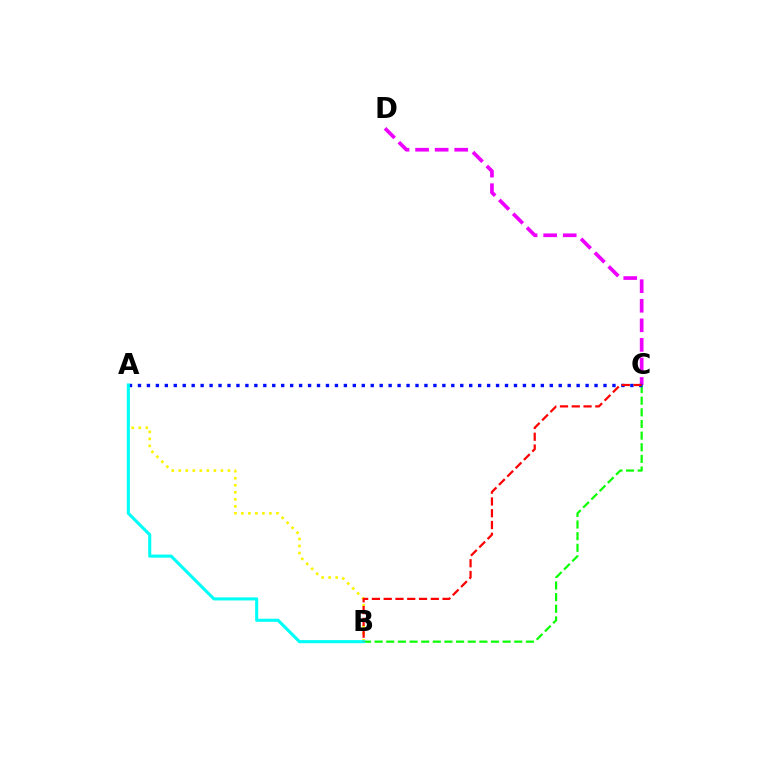{('C', 'D'): [{'color': '#ee00ff', 'line_style': 'dashed', 'thickness': 2.66}], ('A', 'B'): [{'color': '#fcf500', 'line_style': 'dotted', 'thickness': 1.91}, {'color': '#00fff6', 'line_style': 'solid', 'thickness': 2.23}], ('B', 'C'): [{'color': '#08ff00', 'line_style': 'dashed', 'thickness': 1.58}, {'color': '#ff0000', 'line_style': 'dashed', 'thickness': 1.6}], ('A', 'C'): [{'color': '#0010ff', 'line_style': 'dotted', 'thickness': 2.43}]}